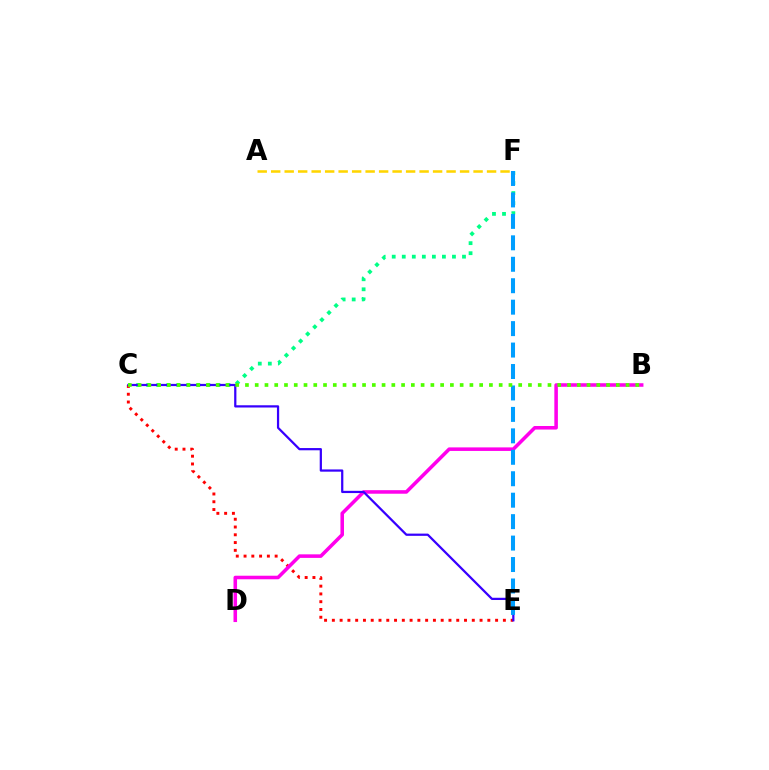{('C', 'E'): [{'color': '#ff0000', 'line_style': 'dotted', 'thickness': 2.11}, {'color': '#3700ff', 'line_style': 'solid', 'thickness': 1.61}], ('B', 'D'): [{'color': '#ff00ed', 'line_style': 'solid', 'thickness': 2.56}], ('C', 'F'): [{'color': '#00ff86', 'line_style': 'dotted', 'thickness': 2.73}], ('A', 'F'): [{'color': '#ffd500', 'line_style': 'dashed', 'thickness': 1.83}], ('E', 'F'): [{'color': '#009eff', 'line_style': 'dashed', 'thickness': 2.91}], ('B', 'C'): [{'color': '#4fff00', 'line_style': 'dotted', 'thickness': 2.65}]}